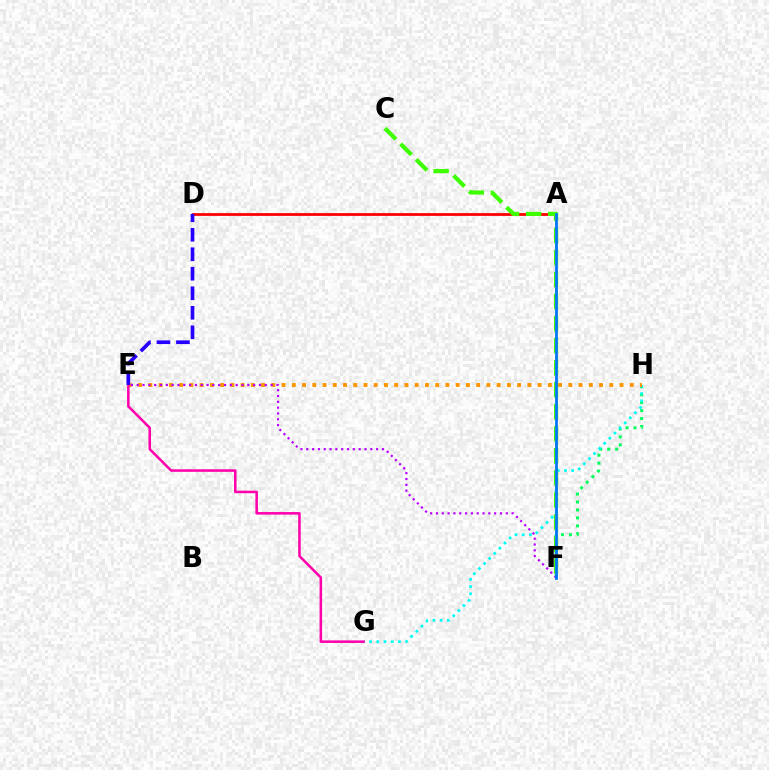{('F', 'H'): [{'color': '#00ff5c', 'line_style': 'dotted', 'thickness': 2.16}], ('A', 'D'): [{'color': '#ff0000', 'line_style': 'solid', 'thickness': 2.0}], ('G', 'H'): [{'color': '#00fff6', 'line_style': 'dotted', 'thickness': 1.96}], ('C', 'F'): [{'color': '#3dff00', 'line_style': 'dashed', 'thickness': 2.99}], ('A', 'F'): [{'color': '#d1ff00', 'line_style': 'dashed', 'thickness': 1.9}, {'color': '#0074ff', 'line_style': 'solid', 'thickness': 1.98}], ('E', 'H'): [{'color': '#ff9400', 'line_style': 'dotted', 'thickness': 2.78}], ('E', 'F'): [{'color': '#b900ff', 'line_style': 'dotted', 'thickness': 1.58}], ('E', 'G'): [{'color': '#ff00ac', 'line_style': 'solid', 'thickness': 1.82}], ('D', 'E'): [{'color': '#2500ff', 'line_style': 'dashed', 'thickness': 2.65}]}